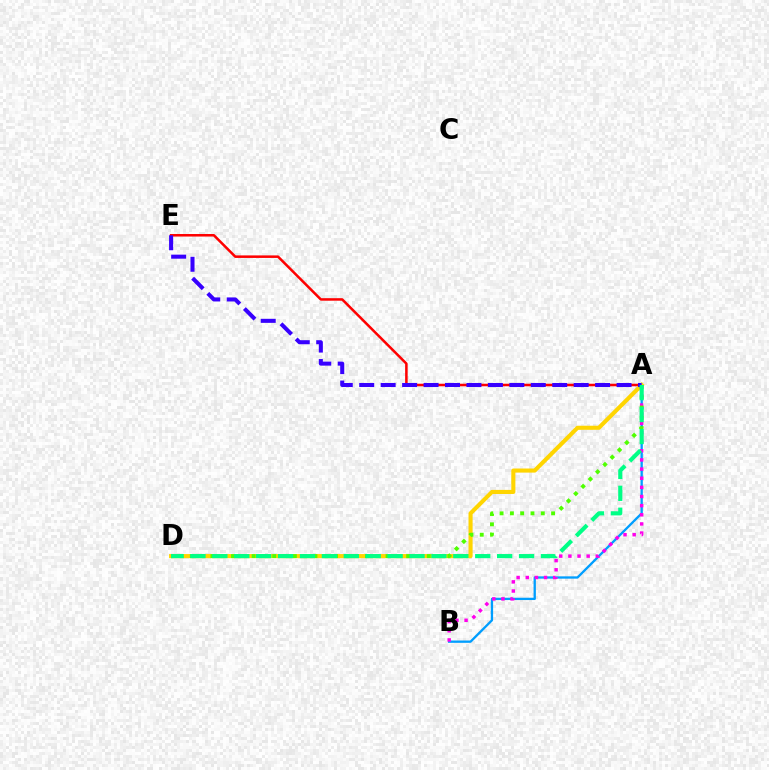{('A', 'B'): [{'color': '#009eff', 'line_style': 'solid', 'thickness': 1.66}, {'color': '#ff00ed', 'line_style': 'dotted', 'thickness': 2.48}], ('A', 'E'): [{'color': '#ff0000', 'line_style': 'solid', 'thickness': 1.82}, {'color': '#3700ff', 'line_style': 'dashed', 'thickness': 2.91}], ('A', 'D'): [{'color': '#ffd500', 'line_style': 'solid', 'thickness': 2.95}, {'color': '#4fff00', 'line_style': 'dotted', 'thickness': 2.8}, {'color': '#00ff86', 'line_style': 'dashed', 'thickness': 2.98}]}